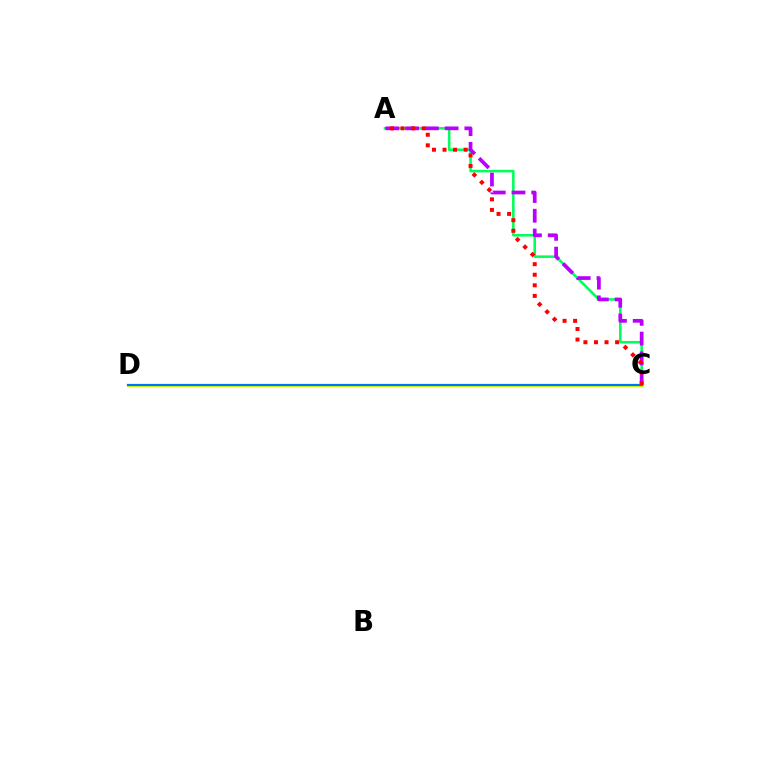{('A', 'C'): [{'color': '#00ff5c', 'line_style': 'solid', 'thickness': 1.85}, {'color': '#b900ff', 'line_style': 'dashed', 'thickness': 2.68}, {'color': '#ff0000', 'line_style': 'dotted', 'thickness': 2.87}], ('C', 'D'): [{'color': '#d1ff00', 'line_style': 'solid', 'thickness': 2.35}, {'color': '#0074ff', 'line_style': 'solid', 'thickness': 1.55}]}